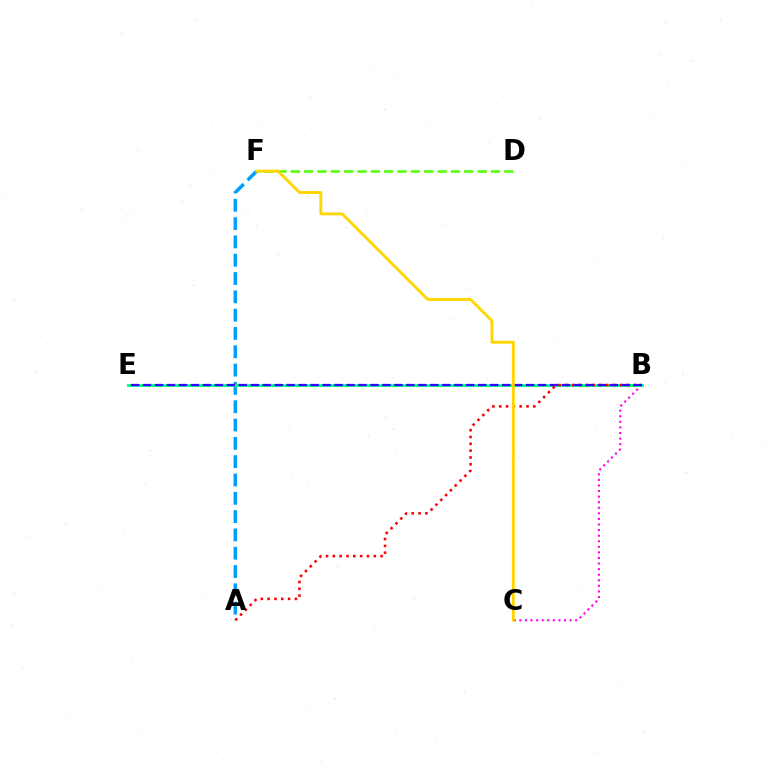{('D', 'F'): [{'color': '#4fff00', 'line_style': 'dashed', 'thickness': 1.81}], ('A', 'F'): [{'color': '#009eff', 'line_style': 'dashed', 'thickness': 2.49}], ('B', 'C'): [{'color': '#ff00ed', 'line_style': 'dotted', 'thickness': 1.52}], ('B', 'E'): [{'color': '#00ff86', 'line_style': 'solid', 'thickness': 2.1}, {'color': '#3700ff', 'line_style': 'dashed', 'thickness': 1.63}], ('A', 'B'): [{'color': '#ff0000', 'line_style': 'dotted', 'thickness': 1.85}], ('C', 'F'): [{'color': '#ffd500', 'line_style': 'solid', 'thickness': 2.05}]}